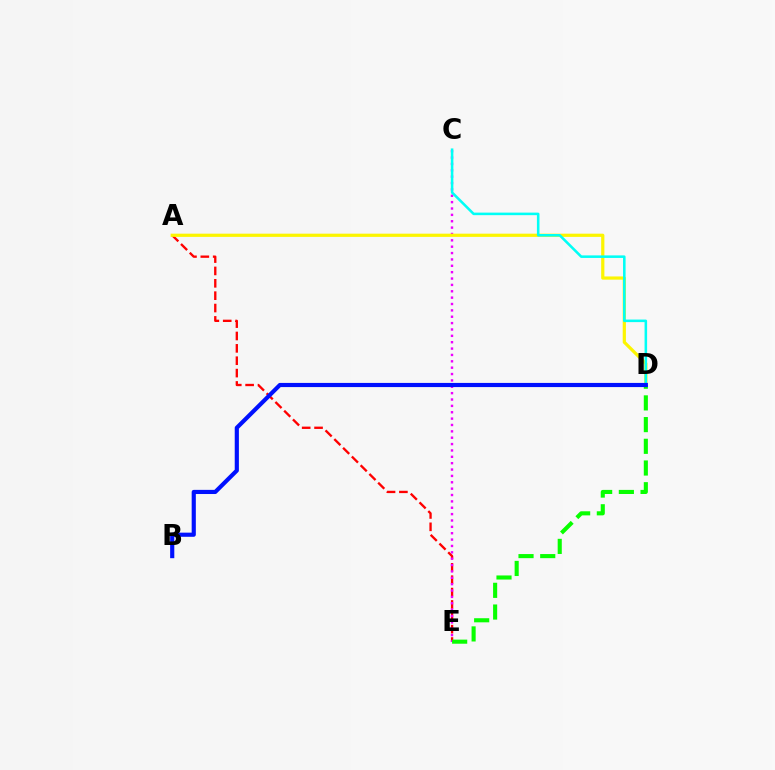{('A', 'E'): [{'color': '#ff0000', 'line_style': 'dashed', 'thickness': 1.68}], ('C', 'E'): [{'color': '#ee00ff', 'line_style': 'dotted', 'thickness': 1.73}], ('A', 'D'): [{'color': '#fcf500', 'line_style': 'solid', 'thickness': 2.31}], ('D', 'E'): [{'color': '#08ff00', 'line_style': 'dashed', 'thickness': 2.95}], ('C', 'D'): [{'color': '#00fff6', 'line_style': 'solid', 'thickness': 1.84}], ('B', 'D'): [{'color': '#0010ff', 'line_style': 'solid', 'thickness': 2.99}]}